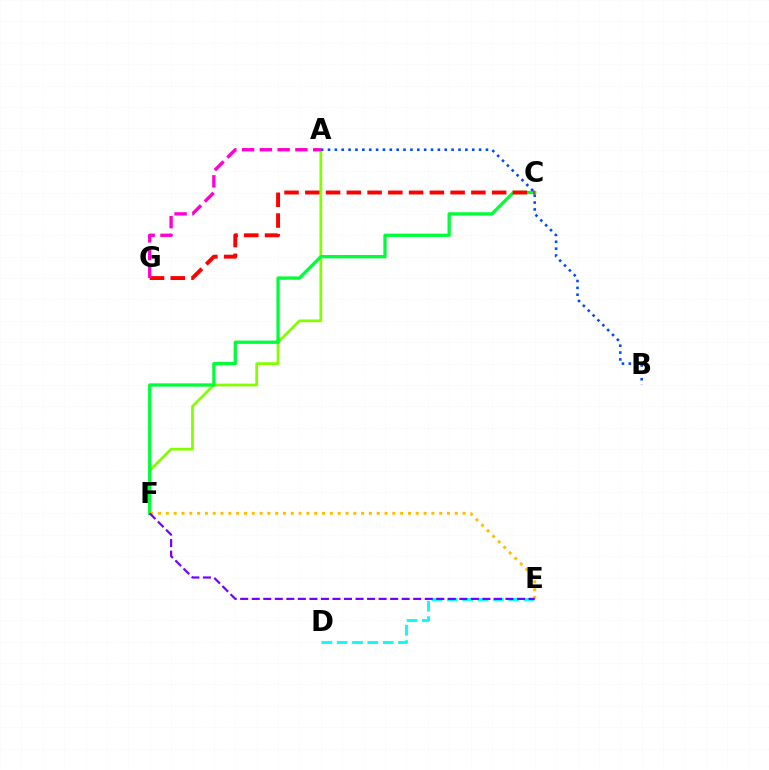{('A', 'F'): [{'color': '#84ff00', 'line_style': 'solid', 'thickness': 1.98}], ('C', 'F'): [{'color': '#00ff39', 'line_style': 'solid', 'thickness': 2.38}], ('A', 'B'): [{'color': '#004bff', 'line_style': 'dotted', 'thickness': 1.87}], ('C', 'G'): [{'color': '#ff0000', 'line_style': 'dashed', 'thickness': 2.82}], ('D', 'E'): [{'color': '#00fff6', 'line_style': 'dashed', 'thickness': 2.08}], ('E', 'F'): [{'color': '#ffbd00', 'line_style': 'dotted', 'thickness': 2.12}, {'color': '#7200ff', 'line_style': 'dashed', 'thickness': 1.57}], ('A', 'G'): [{'color': '#ff00cf', 'line_style': 'dashed', 'thickness': 2.41}]}